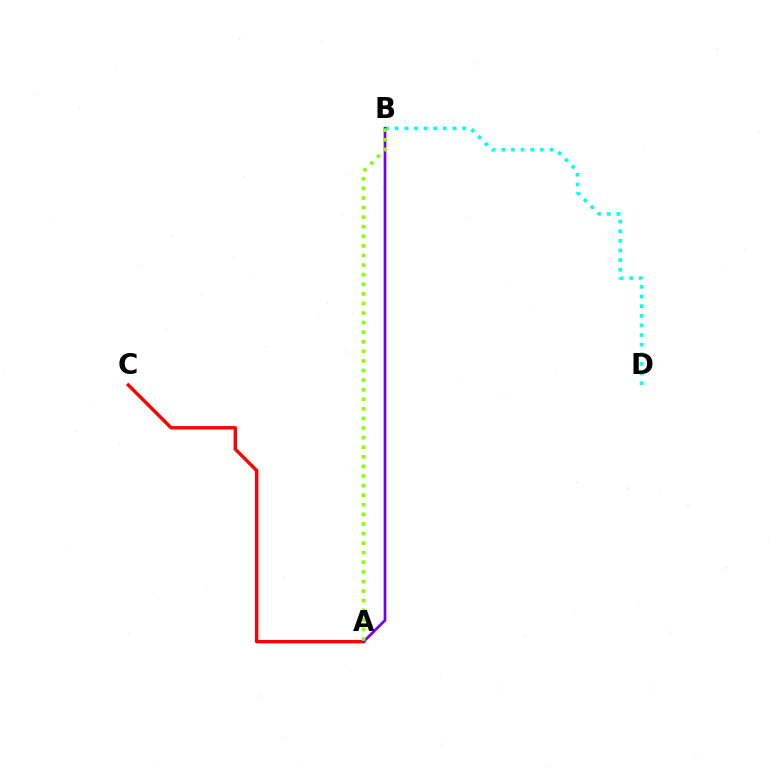{('A', 'C'): [{'color': '#ff0000', 'line_style': 'solid', 'thickness': 2.44}], ('B', 'D'): [{'color': '#00fff6', 'line_style': 'dotted', 'thickness': 2.62}], ('A', 'B'): [{'color': '#7200ff', 'line_style': 'solid', 'thickness': 1.95}, {'color': '#84ff00', 'line_style': 'dotted', 'thickness': 2.6}]}